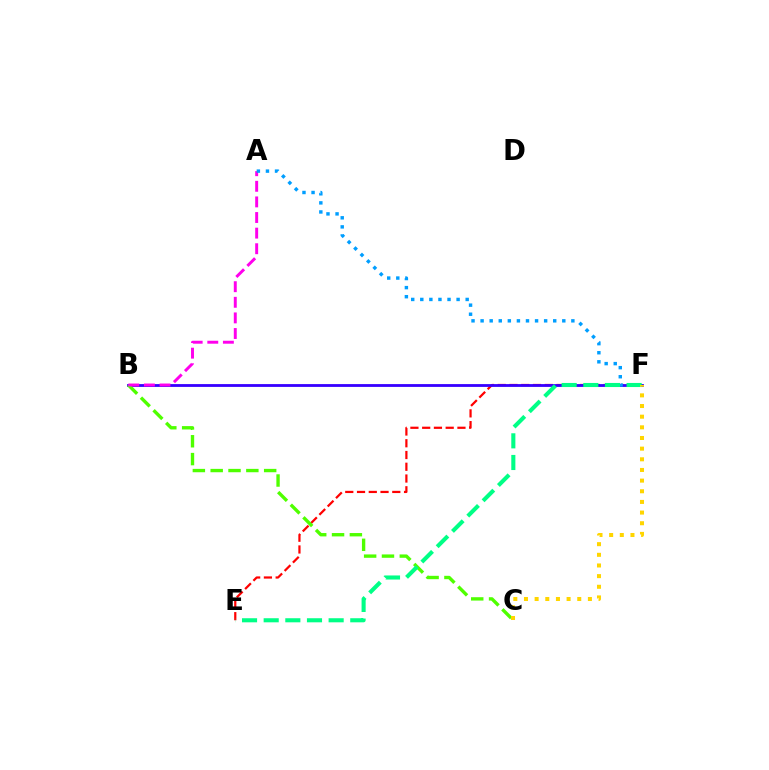{('E', 'F'): [{'color': '#ff0000', 'line_style': 'dashed', 'thickness': 1.6}, {'color': '#00ff86', 'line_style': 'dashed', 'thickness': 2.94}], ('B', 'F'): [{'color': '#3700ff', 'line_style': 'solid', 'thickness': 2.03}], ('B', 'C'): [{'color': '#4fff00', 'line_style': 'dashed', 'thickness': 2.42}], ('A', 'B'): [{'color': '#ff00ed', 'line_style': 'dashed', 'thickness': 2.12}], ('A', 'F'): [{'color': '#009eff', 'line_style': 'dotted', 'thickness': 2.47}], ('C', 'F'): [{'color': '#ffd500', 'line_style': 'dotted', 'thickness': 2.89}]}